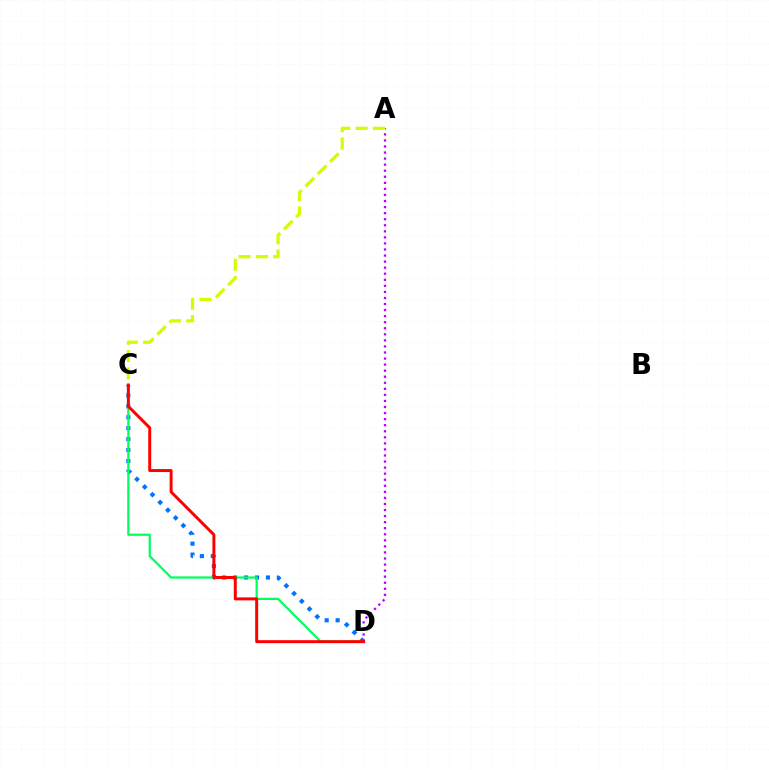{('C', 'D'): [{'color': '#0074ff', 'line_style': 'dotted', 'thickness': 2.97}, {'color': '#00ff5c', 'line_style': 'solid', 'thickness': 1.6}, {'color': '#ff0000', 'line_style': 'solid', 'thickness': 2.14}], ('A', 'D'): [{'color': '#b900ff', 'line_style': 'dotted', 'thickness': 1.65}], ('A', 'C'): [{'color': '#d1ff00', 'line_style': 'dashed', 'thickness': 2.35}]}